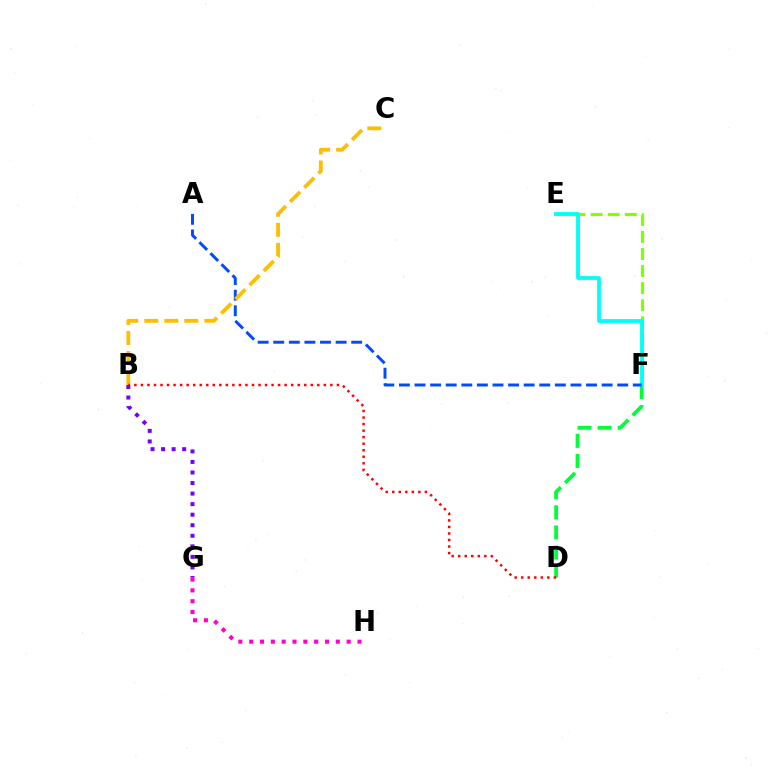{('G', 'H'): [{'color': '#ff00cf', 'line_style': 'dotted', 'thickness': 2.94}], ('D', 'F'): [{'color': '#00ff39', 'line_style': 'dashed', 'thickness': 2.73}], ('E', 'F'): [{'color': '#84ff00', 'line_style': 'dashed', 'thickness': 2.32}, {'color': '#00fff6', 'line_style': 'solid', 'thickness': 2.73}], ('A', 'F'): [{'color': '#004bff', 'line_style': 'dashed', 'thickness': 2.12}], ('B', 'C'): [{'color': '#ffbd00', 'line_style': 'dashed', 'thickness': 2.72}], ('B', 'D'): [{'color': '#ff0000', 'line_style': 'dotted', 'thickness': 1.78}], ('B', 'G'): [{'color': '#7200ff', 'line_style': 'dotted', 'thickness': 2.87}]}